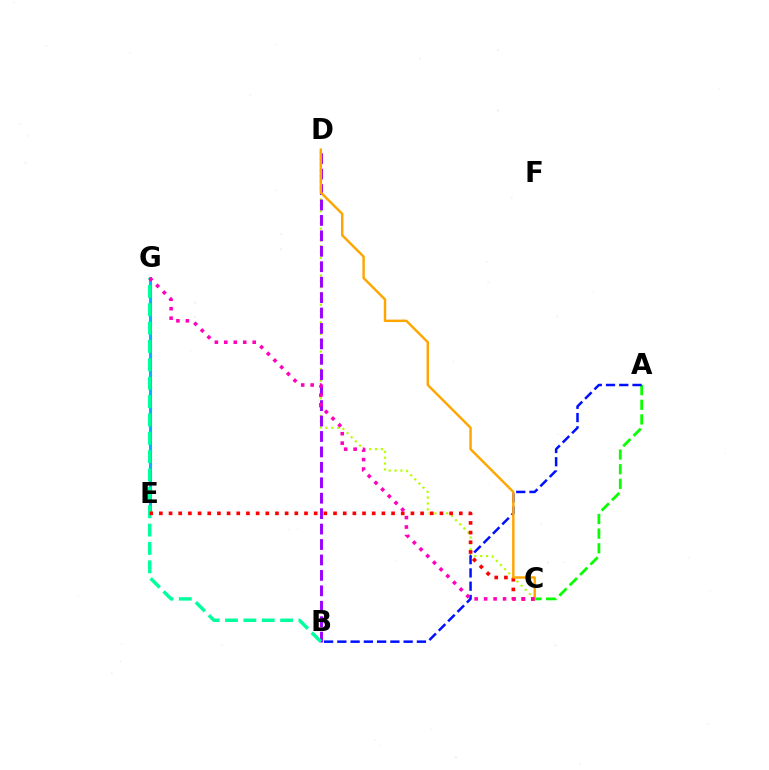{('C', 'D'): [{'color': '#b3ff00', 'line_style': 'dotted', 'thickness': 1.59}, {'color': '#ffa500', 'line_style': 'solid', 'thickness': 1.75}], ('B', 'D'): [{'color': '#9b00ff', 'line_style': 'dashed', 'thickness': 2.1}], ('E', 'G'): [{'color': '#00b5ff', 'line_style': 'solid', 'thickness': 2.22}], ('B', 'G'): [{'color': '#00ff9d', 'line_style': 'dashed', 'thickness': 2.49}], ('C', 'E'): [{'color': '#ff0000', 'line_style': 'dotted', 'thickness': 2.63}], ('A', 'C'): [{'color': '#08ff00', 'line_style': 'dashed', 'thickness': 1.99}], ('A', 'B'): [{'color': '#0010ff', 'line_style': 'dashed', 'thickness': 1.8}], ('C', 'G'): [{'color': '#ff00bd', 'line_style': 'dotted', 'thickness': 2.57}]}